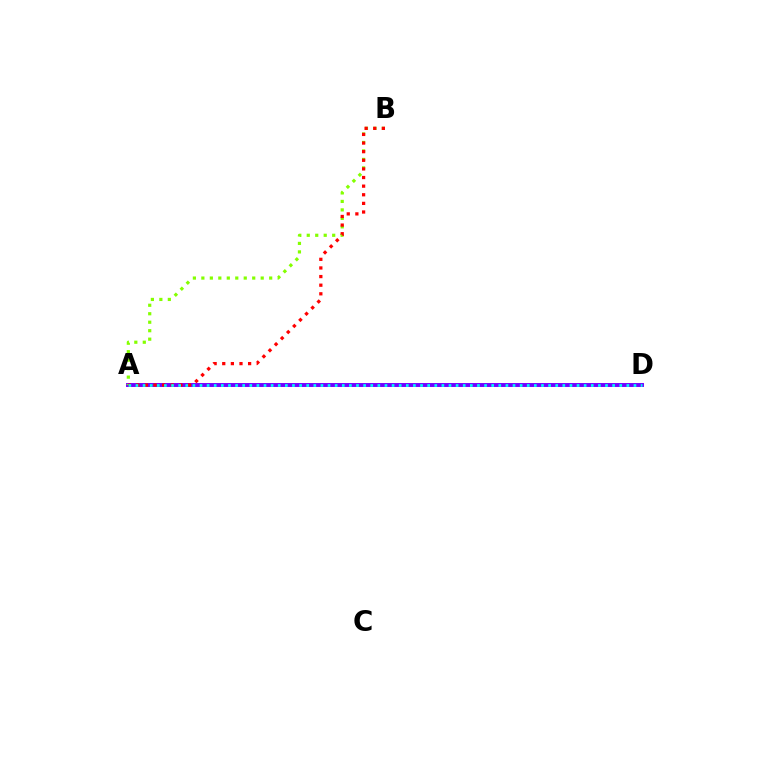{('A', 'D'): [{'color': '#7200ff', 'line_style': 'solid', 'thickness': 2.83}, {'color': '#00fff6', 'line_style': 'dotted', 'thickness': 1.93}], ('A', 'B'): [{'color': '#84ff00', 'line_style': 'dotted', 'thickness': 2.3}, {'color': '#ff0000', 'line_style': 'dotted', 'thickness': 2.34}]}